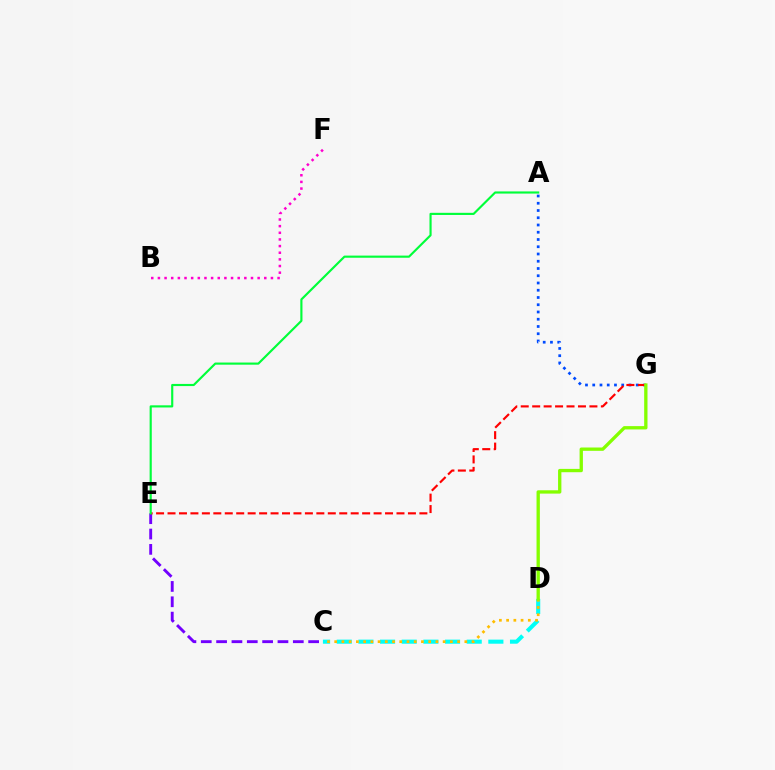{('C', 'E'): [{'color': '#7200ff', 'line_style': 'dashed', 'thickness': 2.08}], ('B', 'F'): [{'color': '#ff00cf', 'line_style': 'dotted', 'thickness': 1.81}], ('A', 'G'): [{'color': '#004bff', 'line_style': 'dotted', 'thickness': 1.97}], ('E', 'G'): [{'color': '#ff0000', 'line_style': 'dashed', 'thickness': 1.56}], ('C', 'D'): [{'color': '#00fff6', 'line_style': 'dashed', 'thickness': 2.94}, {'color': '#ffbd00', 'line_style': 'dotted', 'thickness': 1.96}], ('A', 'E'): [{'color': '#00ff39', 'line_style': 'solid', 'thickness': 1.55}], ('D', 'G'): [{'color': '#84ff00', 'line_style': 'solid', 'thickness': 2.39}]}